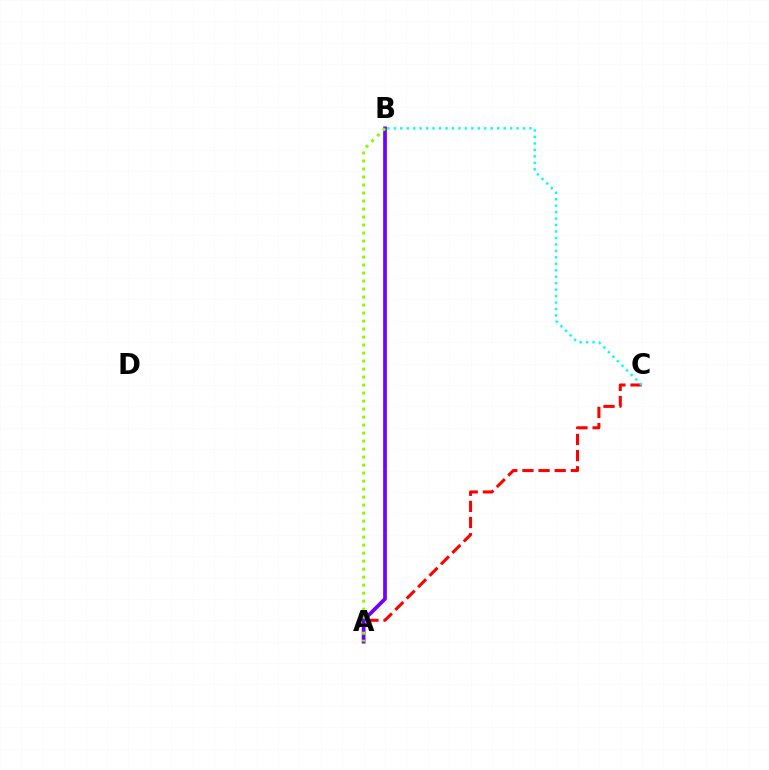{('A', 'C'): [{'color': '#ff0000', 'line_style': 'dashed', 'thickness': 2.19}], ('A', 'B'): [{'color': '#7200ff', 'line_style': 'solid', 'thickness': 2.68}, {'color': '#84ff00', 'line_style': 'dotted', 'thickness': 2.17}], ('B', 'C'): [{'color': '#00fff6', 'line_style': 'dotted', 'thickness': 1.76}]}